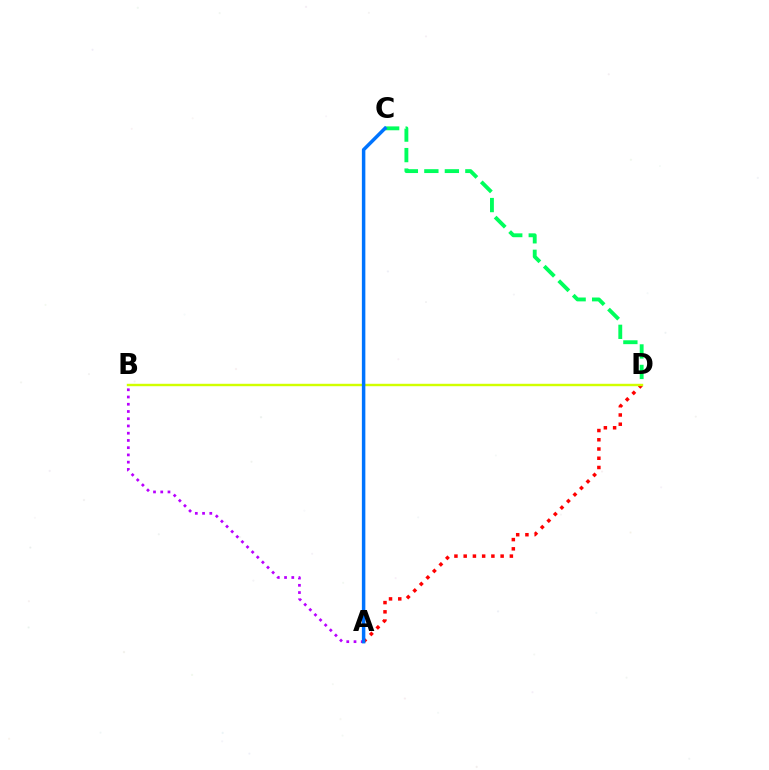{('A', 'D'): [{'color': '#ff0000', 'line_style': 'dotted', 'thickness': 2.51}], ('B', 'D'): [{'color': '#d1ff00', 'line_style': 'solid', 'thickness': 1.75}], ('A', 'B'): [{'color': '#b900ff', 'line_style': 'dotted', 'thickness': 1.97}], ('C', 'D'): [{'color': '#00ff5c', 'line_style': 'dashed', 'thickness': 2.78}], ('A', 'C'): [{'color': '#0074ff', 'line_style': 'solid', 'thickness': 2.51}]}